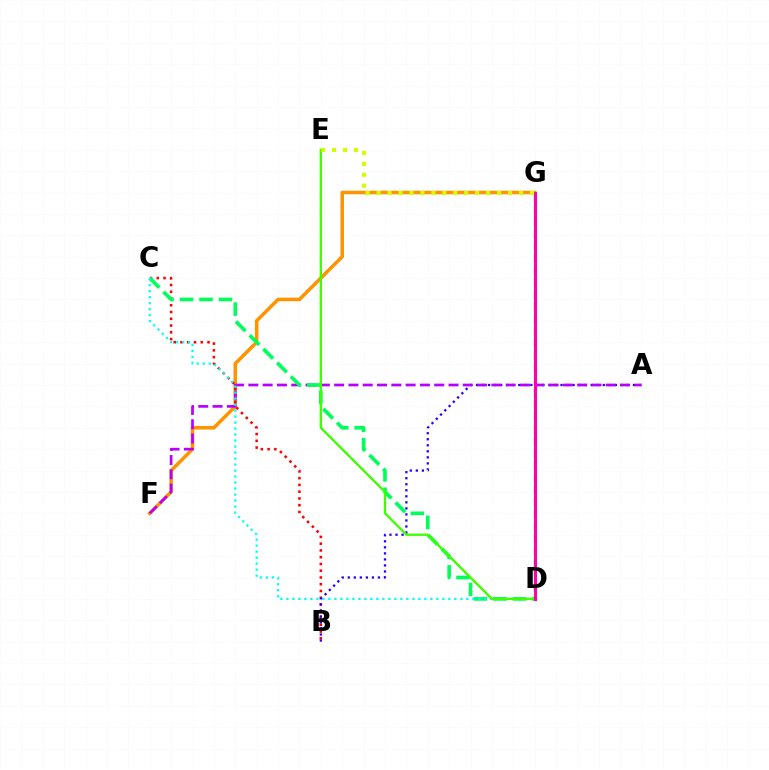{('F', 'G'): [{'color': '#ff9400', 'line_style': 'solid', 'thickness': 2.55}], ('D', 'G'): [{'color': '#0074ff', 'line_style': 'dashed', 'thickness': 1.66}, {'color': '#ff00ac', 'line_style': 'solid', 'thickness': 2.2}], ('B', 'C'): [{'color': '#ff0000', 'line_style': 'dotted', 'thickness': 1.84}], ('A', 'B'): [{'color': '#2500ff', 'line_style': 'dotted', 'thickness': 1.64}], ('A', 'F'): [{'color': '#b900ff', 'line_style': 'dashed', 'thickness': 1.94}], ('C', 'D'): [{'color': '#00ff5c', 'line_style': 'dashed', 'thickness': 2.64}, {'color': '#00fff6', 'line_style': 'dotted', 'thickness': 1.63}], ('D', 'E'): [{'color': '#3dff00', 'line_style': 'solid', 'thickness': 1.67}], ('E', 'G'): [{'color': '#d1ff00', 'line_style': 'dotted', 'thickness': 2.98}]}